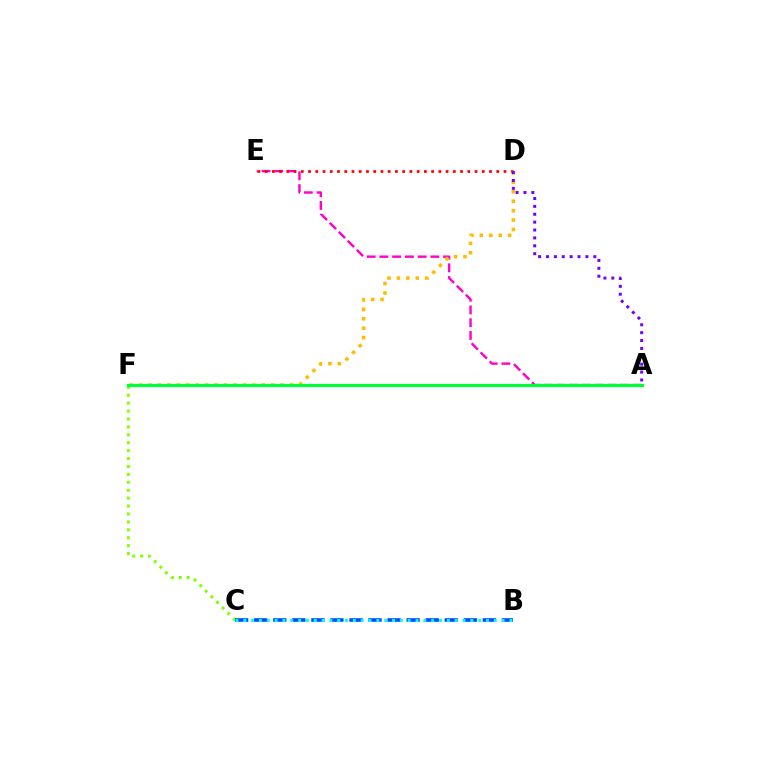{('C', 'F'): [{'color': '#84ff00', 'line_style': 'dotted', 'thickness': 2.15}], ('A', 'E'): [{'color': '#ff00cf', 'line_style': 'dashed', 'thickness': 1.73}], ('B', 'C'): [{'color': '#004bff', 'line_style': 'dashed', 'thickness': 2.59}, {'color': '#00fff6', 'line_style': 'dotted', 'thickness': 2.13}], ('D', 'E'): [{'color': '#ff0000', 'line_style': 'dotted', 'thickness': 1.97}], ('D', 'F'): [{'color': '#ffbd00', 'line_style': 'dotted', 'thickness': 2.56}], ('A', 'F'): [{'color': '#00ff39', 'line_style': 'solid', 'thickness': 2.3}], ('A', 'D'): [{'color': '#7200ff', 'line_style': 'dotted', 'thickness': 2.14}]}